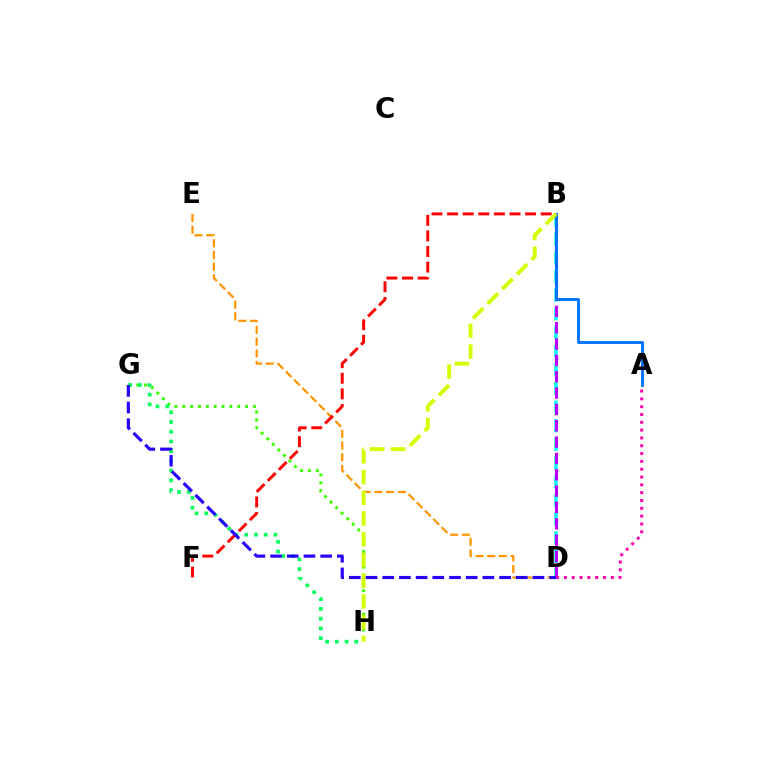{('B', 'D'): [{'color': '#00fff6', 'line_style': 'dashed', 'thickness': 2.54}, {'color': '#b900ff', 'line_style': 'dashed', 'thickness': 2.22}], ('G', 'H'): [{'color': '#3dff00', 'line_style': 'dotted', 'thickness': 2.13}, {'color': '#00ff5c', 'line_style': 'dotted', 'thickness': 2.65}], ('A', 'B'): [{'color': '#0074ff', 'line_style': 'solid', 'thickness': 2.08}], ('D', 'E'): [{'color': '#ff9400', 'line_style': 'dashed', 'thickness': 1.59}], ('A', 'D'): [{'color': '#ff00ac', 'line_style': 'dotted', 'thickness': 2.12}], ('B', 'H'): [{'color': '#d1ff00', 'line_style': 'dashed', 'thickness': 2.82}], ('B', 'F'): [{'color': '#ff0000', 'line_style': 'dashed', 'thickness': 2.12}], ('D', 'G'): [{'color': '#2500ff', 'line_style': 'dashed', 'thickness': 2.27}]}